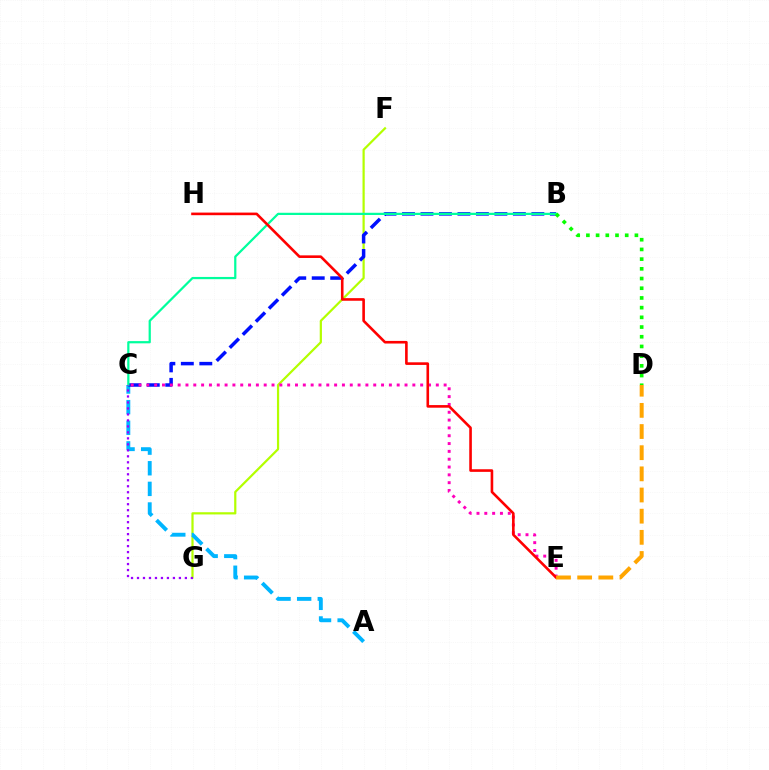{('F', 'G'): [{'color': '#b3ff00', 'line_style': 'solid', 'thickness': 1.6}], ('A', 'C'): [{'color': '#00b5ff', 'line_style': 'dashed', 'thickness': 2.8}], ('B', 'C'): [{'color': '#0010ff', 'line_style': 'dashed', 'thickness': 2.51}, {'color': '#00ff9d', 'line_style': 'solid', 'thickness': 1.61}], ('C', 'E'): [{'color': '#ff00bd', 'line_style': 'dotted', 'thickness': 2.13}], ('C', 'G'): [{'color': '#9b00ff', 'line_style': 'dotted', 'thickness': 1.63}], ('B', 'D'): [{'color': '#08ff00', 'line_style': 'dotted', 'thickness': 2.64}], ('E', 'H'): [{'color': '#ff0000', 'line_style': 'solid', 'thickness': 1.88}], ('D', 'E'): [{'color': '#ffa500', 'line_style': 'dashed', 'thickness': 2.87}]}